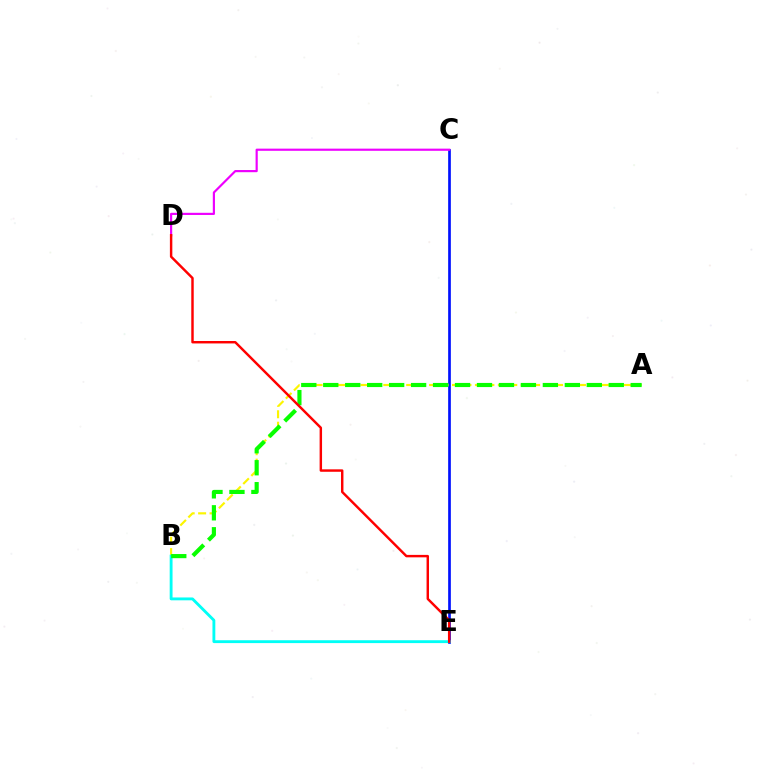{('C', 'E'): [{'color': '#0010ff', 'line_style': 'solid', 'thickness': 1.94}], ('A', 'B'): [{'color': '#fcf500', 'line_style': 'dashed', 'thickness': 1.56}, {'color': '#08ff00', 'line_style': 'dashed', 'thickness': 2.98}], ('B', 'E'): [{'color': '#00fff6', 'line_style': 'solid', 'thickness': 2.06}], ('C', 'D'): [{'color': '#ee00ff', 'line_style': 'solid', 'thickness': 1.56}], ('D', 'E'): [{'color': '#ff0000', 'line_style': 'solid', 'thickness': 1.76}]}